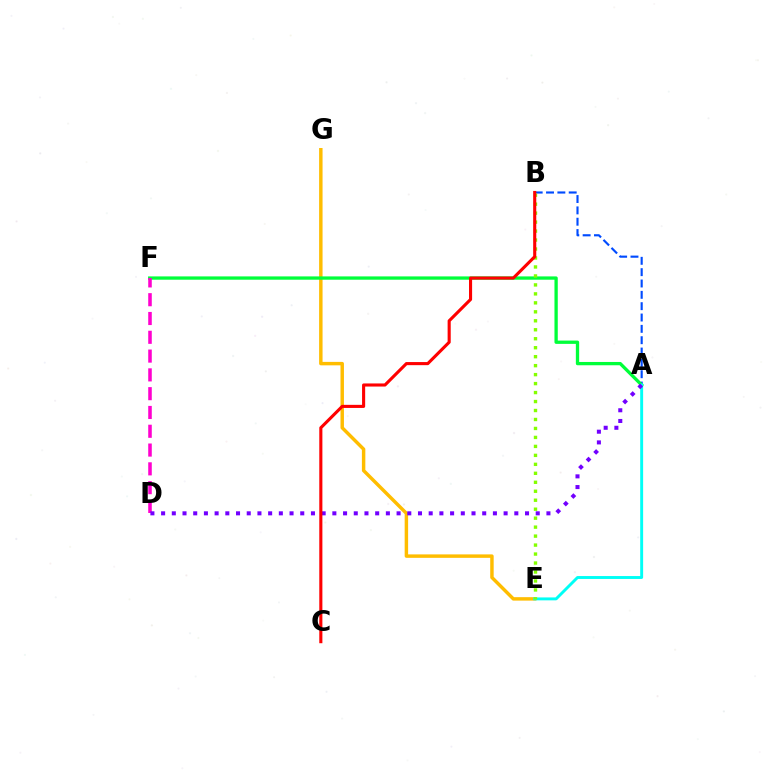{('A', 'B'): [{'color': '#004bff', 'line_style': 'dashed', 'thickness': 1.54}], ('E', 'G'): [{'color': '#ffbd00', 'line_style': 'solid', 'thickness': 2.48}], ('A', 'F'): [{'color': '#00ff39', 'line_style': 'solid', 'thickness': 2.38}], ('A', 'E'): [{'color': '#00fff6', 'line_style': 'solid', 'thickness': 2.1}], ('D', 'F'): [{'color': '#ff00cf', 'line_style': 'dashed', 'thickness': 2.55}], ('B', 'E'): [{'color': '#84ff00', 'line_style': 'dotted', 'thickness': 2.44}], ('A', 'D'): [{'color': '#7200ff', 'line_style': 'dotted', 'thickness': 2.91}], ('B', 'C'): [{'color': '#ff0000', 'line_style': 'solid', 'thickness': 2.23}]}